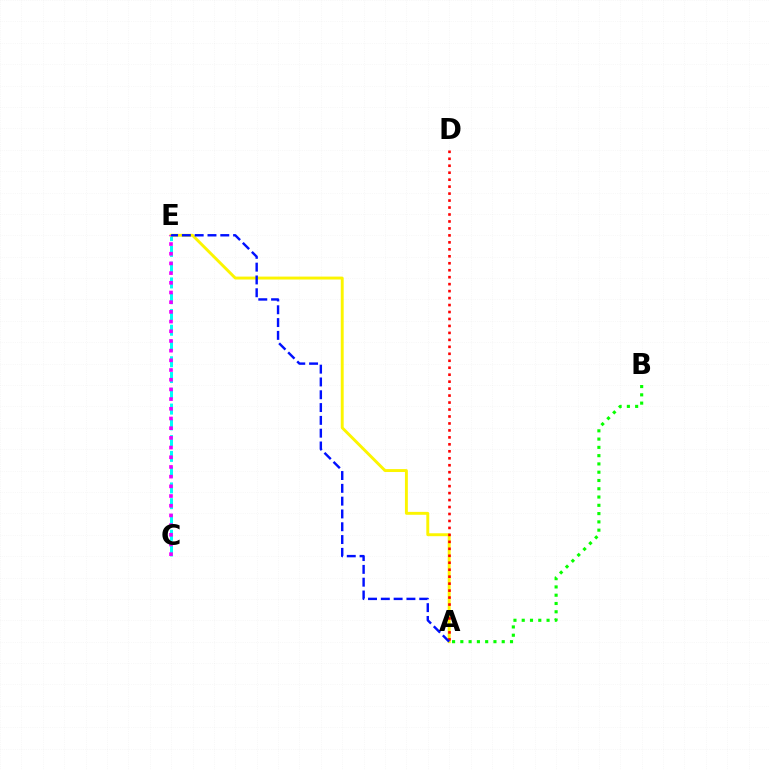{('C', 'E'): [{'color': '#00fff6', 'line_style': 'dashed', 'thickness': 2.14}, {'color': '#ee00ff', 'line_style': 'dotted', 'thickness': 2.63}], ('A', 'B'): [{'color': '#08ff00', 'line_style': 'dotted', 'thickness': 2.25}], ('A', 'E'): [{'color': '#fcf500', 'line_style': 'solid', 'thickness': 2.1}, {'color': '#0010ff', 'line_style': 'dashed', 'thickness': 1.74}], ('A', 'D'): [{'color': '#ff0000', 'line_style': 'dotted', 'thickness': 1.89}]}